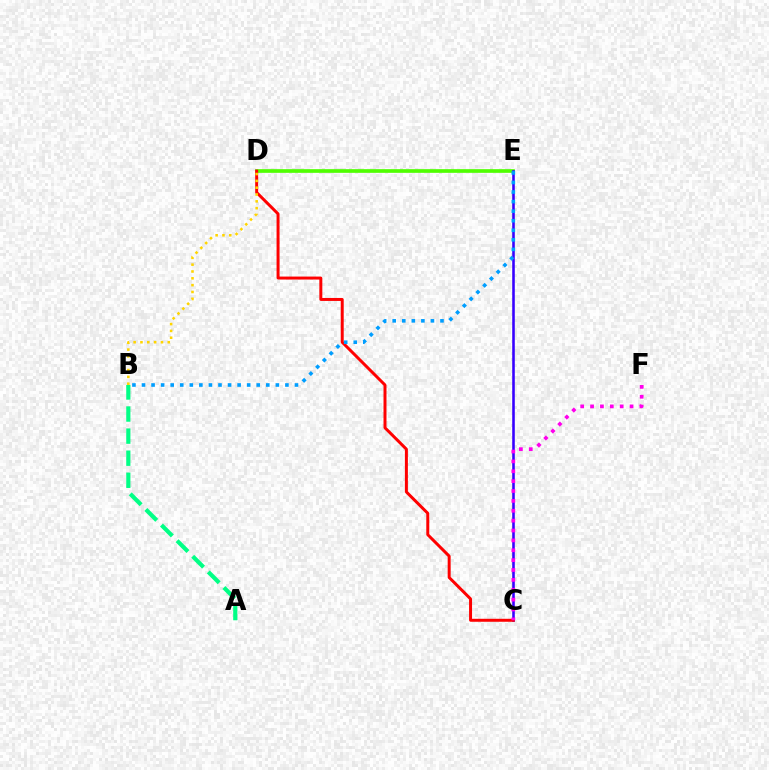{('A', 'B'): [{'color': '#00ff86', 'line_style': 'dashed', 'thickness': 3.0}], ('D', 'E'): [{'color': '#4fff00', 'line_style': 'solid', 'thickness': 2.64}], ('C', 'E'): [{'color': '#3700ff', 'line_style': 'solid', 'thickness': 1.85}], ('C', 'D'): [{'color': '#ff0000', 'line_style': 'solid', 'thickness': 2.14}], ('B', 'E'): [{'color': '#009eff', 'line_style': 'dotted', 'thickness': 2.6}], ('C', 'F'): [{'color': '#ff00ed', 'line_style': 'dotted', 'thickness': 2.68}], ('B', 'D'): [{'color': '#ffd500', 'line_style': 'dotted', 'thickness': 1.86}]}